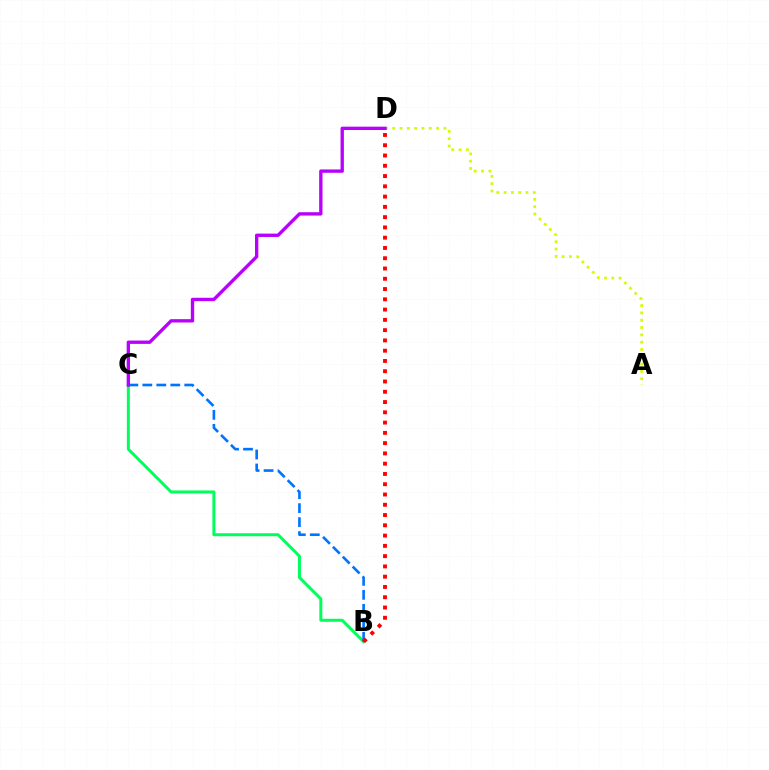{('B', 'C'): [{'color': '#00ff5c', 'line_style': 'solid', 'thickness': 2.16}, {'color': '#0074ff', 'line_style': 'dashed', 'thickness': 1.9}], ('B', 'D'): [{'color': '#ff0000', 'line_style': 'dotted', 'thickness': 2.79}], ('A', 'D'): [{'color': '#d1ff00', 'line_style': 'dotted', 'thickness': 1.99}], ('C', 'D'): [{'color': '#b900ff', 'line_style': 'solid', 'thickness': 2.41}]}